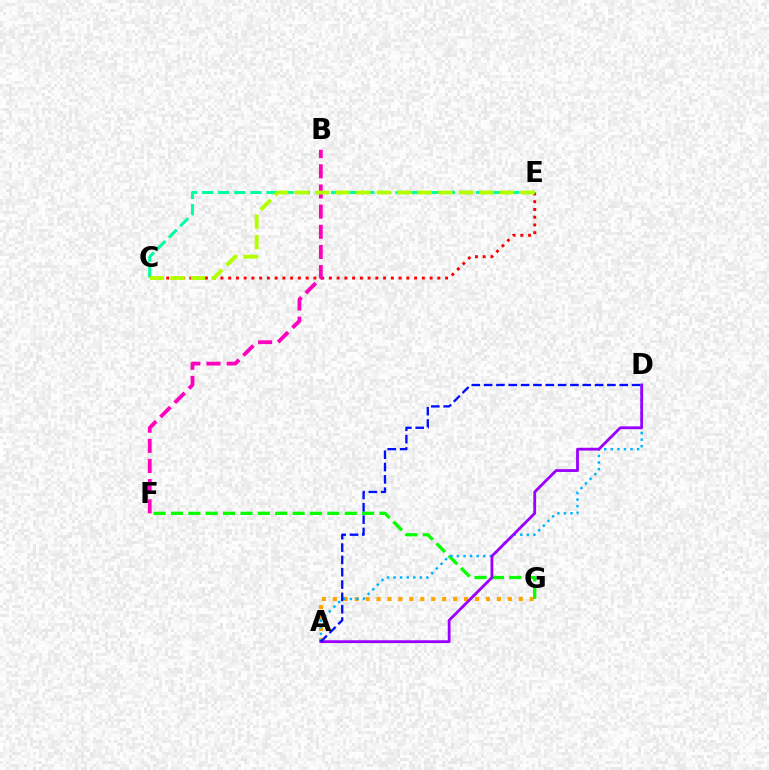{('C', 'E'): [{'color': '#ff0000', 'line_style': 'dotted', 'thickness': 2.1}, {'color': '#00ff9d', 'line_style': 'dashed', 'thickness': 2.19}, {'color': '#b3ff00', 'line_style': 'dashed', 'thickness': 2.79}], ('A', 'G'): [{'color': '#ffa500', 'line_style': 'dotted', 'thickness': 2.97}], ('F', 'G'): [{'color': '#08ff00', 'line_style': 'dashed', 'thickness': 2.36}], ('B', 'F'): [{'color': '#ff00bd', 'line_style': 'dashed', 'thickness': 2.74}], ('A', 'D'): [{'color': '#00b5ff', 'line_style': 'dotted', 'thickness': 1.78}, {'color': '#9b00ff', 'line_style': 'solid', 'thickness': 2.02}, {'color': '#0010ff', 'line_style': 'dashed', 'thickness': 1.68}]}